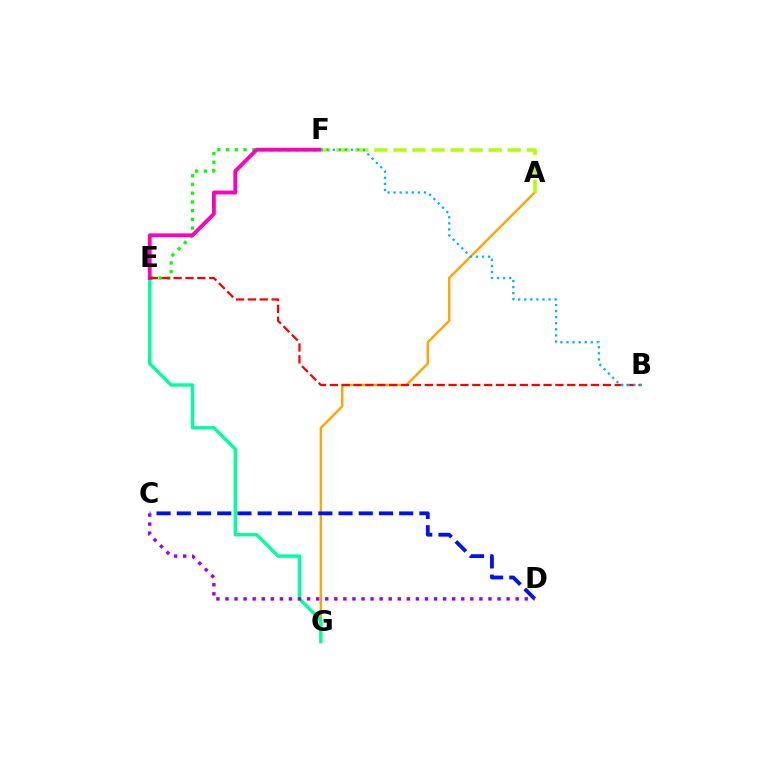{('A', 'G'): [{'color': '#ffa500', 'line_style': 'solid', 'thickness': 1.73}], ('C', 'D'): [{'color': '#0010ff', 'line_style': 'dashed', 'thickness': 2.75}, {'color': '#9b00ff', 'line_style': 'dotted', 'thickness': 2.46}], ('E', 'F'): [{'color': '#08ff00', 'line_style': 'dotted', 'thickness': 2.37}, {'color': '#ff00bd', 'line_style': 'solid', 'thickness': 2.76}], ('E', 'G'): [{'color': '#00ff9d', 'line_style': 'solid', 'thickness': 2.45}], ('B', 'E'): [{'color': '#ff0000', 'line_style': 'dashed', 'thickness': 1.61}], ('A', 'F'): [{'color': '#b3ff00', 'line_style': 'dashed', 'thickness': 2.59}], ('B', 'F'): [{'color': '#00b5ff', 'line_style': 'dotted', 'thickness': 1.65}]}